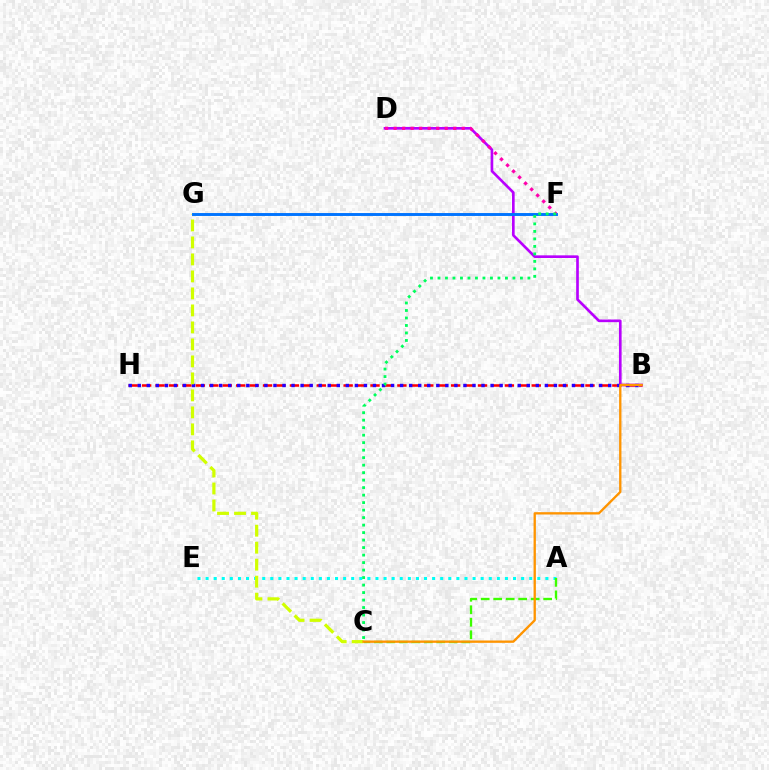{('B', 'H'): [{'color': '#ff0000', 'line_style': 'dashed', 'thickness': 1.83}, {'color': '#2500ff', 'line_style': 'dotted', 'thickness': 2.46}], ('B', 'D'): [{'color': '#b900ff', 'line_style': 'solid', 'thickness': 1.91}], ('A', 'E'): [{'color': '#00fff6', 'line_style': 'dotted', 'thickness': 2.2}], ('A', 'C'): [{'color': '#3dff00', 'line_style': 'dashed', 'thickness': 1.7}], ('C', 'G'): [{'color': '#d1ff00', 'line_style': 'dashed', 'thickness': 2.31}], ('F', 'G'): [{'color': '#0074ff', 'line_style': 'solid', 'thickness': 2.1}], ('B', 'C'): [{'color': '#ff9400', 'line_style': 'solid', 'thickness': 1.68}], ('D', 'F'): [{'color': '#ff00ac', 'line_style': 'dotted', 'thickness': 2.31}], ('C', 'F'): [{'color': '#00ff5c', 'line_style': 'dotted', 'thickness': 2.04}]}